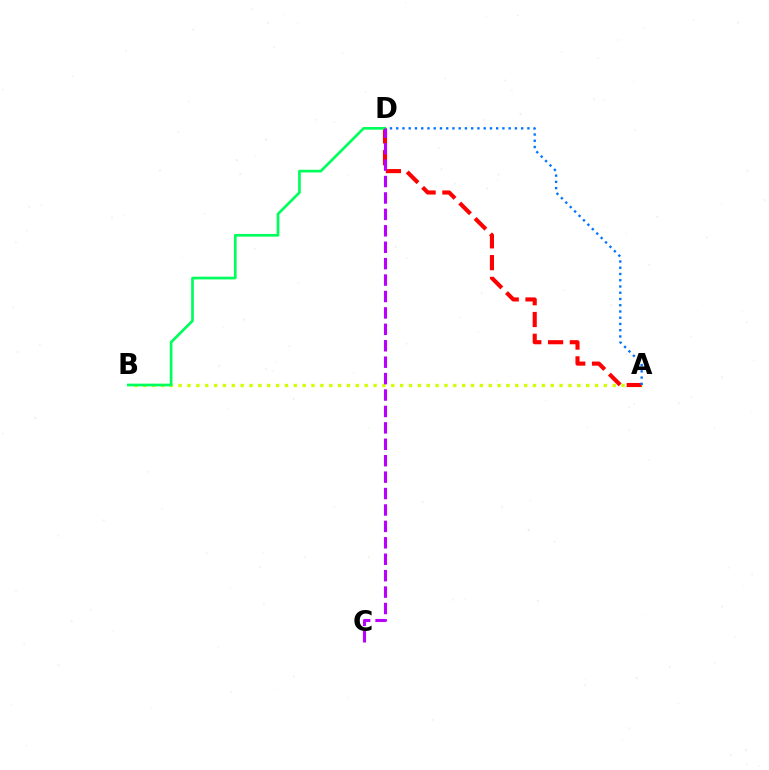{('A', 'B'): [{'color': '#d1ff00', 'line_style': 'dotted', 'thickness': 2.41}], ('A', 'D'): [{'color': '#ff0000', 'line_style': 'dashed', 'thickness': 2.96}, {'color': '#0074ff', 'line_style': 'dotted', 'thickness': 1.7}], ('B', 'D'): [{'color': '#00ff5c', 'line_style': 'solid', 'thickness': 1.94}], ('C', 'D'): [{'color': '#b900ff', 'line_style': 'dashed', 'thickness': 2.23}]}